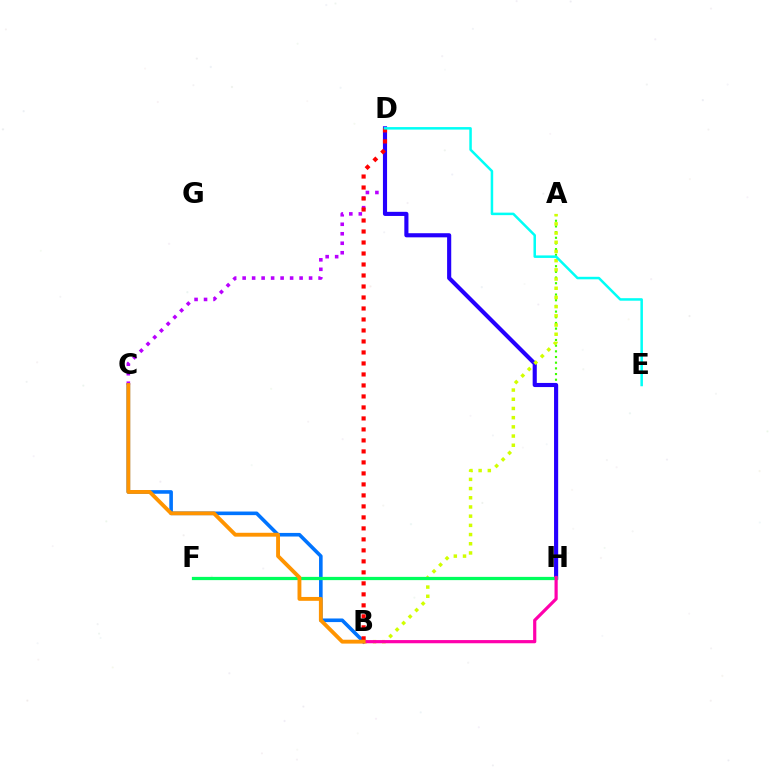{('C', 'D'): [{'color': '#b900ff', 'line_style': 'dotted', 'thickness': 2.58}], ('A', 'H'): [{'color': '#3dff00', 'line_style': 'dotted', 'thickness': 1.54}], ('B', 'C'): [{'color': '#0074ff', 'line_style': 'solid', 'thickness': 2.59}, {'color': '#ff9400', 'line_style': 'solid', 'thickness': 2.79}], ('D', 'H'): [{'color': '#2500ff', 'line_style': 'solid', 'thickness': 2.97}], ('A', 'B'): [{'color': '#d1ff00', 'line_style': 'dotted', 'thickness': 2.5}], ('F', 'H'): [{'color': '#00ff5c', 'line_style': 'solid', 'thickness': 2.33}], ('B', 'D'): [{'color': '#ff0000', 'line_style': 'dotted', 'thickness': 2.99}], ('D', 'E'): [{'color': '#00fff6', 'line_style': 'solid', 'thickness': 1.81}], ('B', 'H'): [{'color': '#ff00ac', 'line_style': 'solid', 'thickness': 2.3}]}